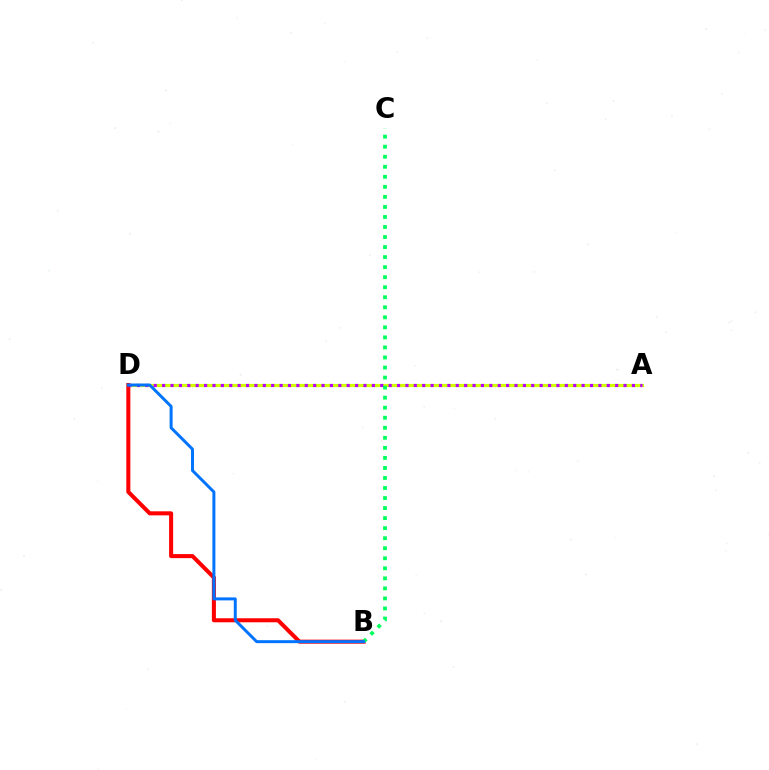{('A', 'D'): [{'color': '#d1ff00', 'line_style': 'solid', 'thickness': 2.3}, {'color': '#b900ff', 'line_style': 'dotted', 'thickness': 2.28}], ('B', 'D'): [{'color': '#ff0000', 'line_style': 'solid', 'thickness': 2.91}, {'color': '#0074ff', 'line_style': 'solid', 'thickness': 2.14}], ('B', 'C'): [{'color': '#00ff5c', 'line_style': 'dotted', 'thickness': 2.73}]}